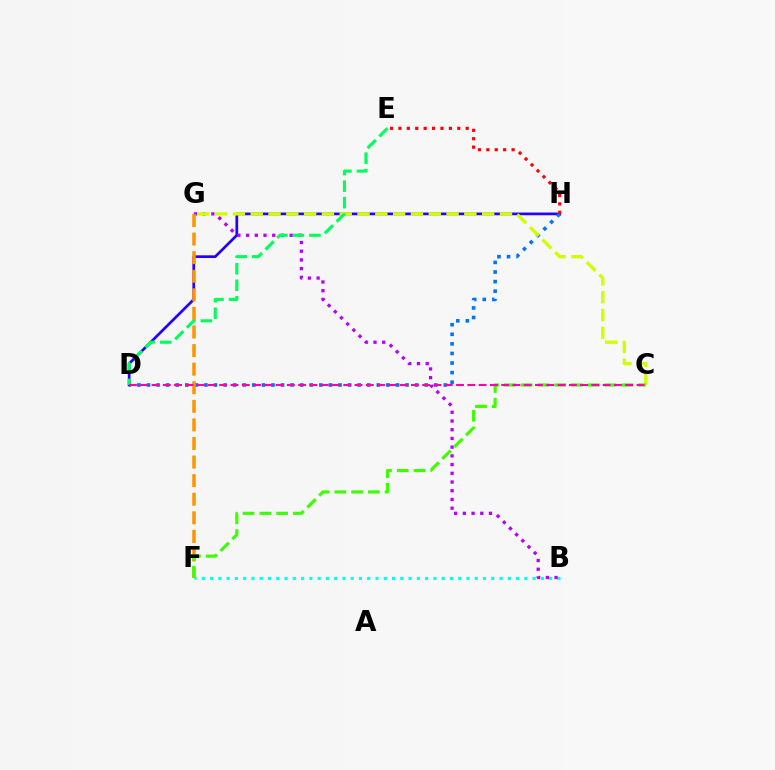{('D', 'H'): [{'color': '#2500ff', 'line_style': 'solid', 'thickness': 1.96}, {'color': '#0074ff', 'line_style': 'dotted', 'thickness': 2.6}], ('B', 'F'): [{'color': '#00fff6', 'line_style': 'dotted', 'thickness': 2.25}], ('B', 'G'): [{'color': '#b900ff', 'line_style': 'dotted', 'thickness': 2.37}], ('F', 'G'): [{'color': '#ff9400', 'line_style': 'dashed', 'thickness': 2.52}], ('C', 'G'): [{'color': '#d1ff00', 'line_style': 'dashed', 'thickness': 2.42}], ('C', 'F'): [{'color': '#3dff00', 'line_style': 'dashed', 'thickness': 2.28}], ('E', 'H'): [{'color': '#ff0000', 'line_style': 'dotted', 'thickness': 2.28}], ('D', 'E'): [{'color': '#00ff5c', 'line_style': 'dashed', 'thickness': 2.24}], ('C', 'D'): [{'color': '#ff00ac', 'line_style': 'dashed', 'thickness': 1.53}]}